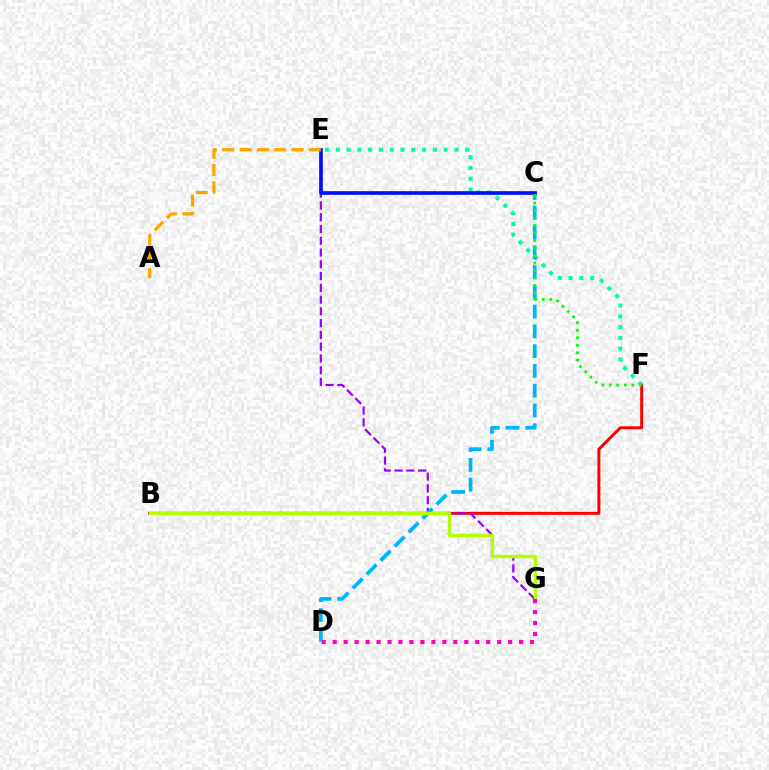{('B', 'F'): [{'color': '#ff0000', 'line_style': 'solid', 'thickness': 2.13}], ('E', 'G'): [{'color': '#9b00ff', 'line_style': 'dashed', 'thickness': 1.6}], ('E', 'F'): [{'color': '#00ff9d', 'line_style': 'dotted', 'thickness': 2.93}], ('C', 'D'): [{'color': '#00b5ff', 'line_style': 'dashed', 'thickness': 2.69}], ('C', 'E'): [{'color': '#0010ff', 'line_style': 'solid', 'thickness': 2.65}], ('A', 'E'): [{'color': '#ffa500', 'line_style': 'dashed', 'thickness': 2.35}], ('B', 'G'): [{'color': '#b3ff00', 'line_style': 'solid', 'thickness': 2.44}], ('D', 'G'): [{'color': '#ff00bd', 'line_style': 'dotted', 'thickness': 2.98}], ('C', 'F'): [{'color': '#08ff00', 'line_style': 'dotted', 'thickness': 2.04}]}